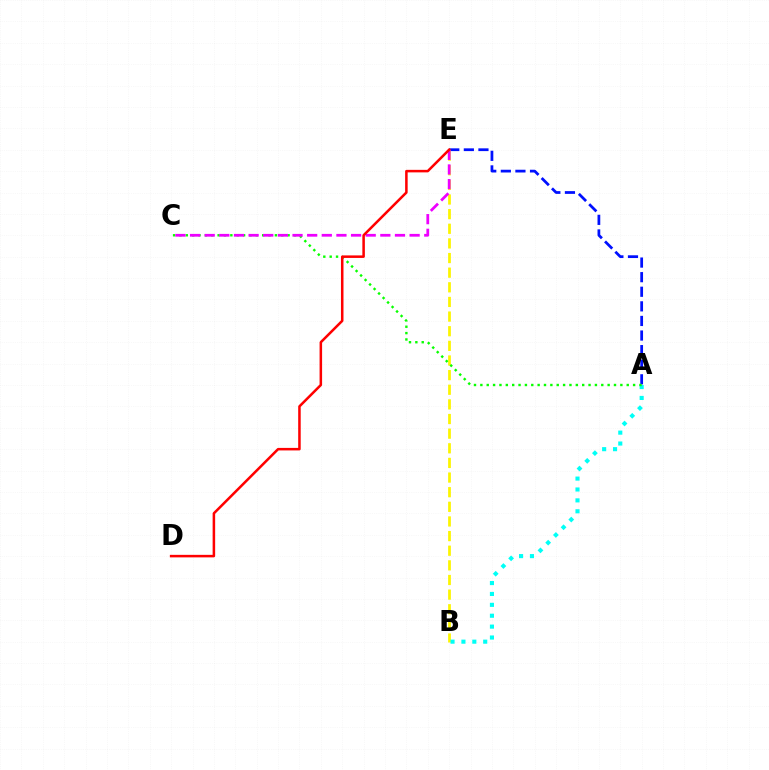{('A', 'E'): [{'color': '#0010ff', 'line_style': 'dashed', 'thickness': 1.98}], ('B', 'E'): [{'color': '#fcf500', 'line_style': 'dashed', 'thickness': 1.99}], ('A', 'B'): [{'color': '#00fff6', 'line_style': 'dotted', 'thickness': 2.96}], ('A', 'C'): [{'color': '#08ff00', 'line_style': 'dotted', 'thickness': 1.73}], ('C', 'E'): [{'color': '#ee00ff', 'line_style': 'dashed', 'thickness': 1.99}], ('D', 'E'): [{'color': '#ff0000', 'line_style': 'solid', 'thickness': 1.82}]}